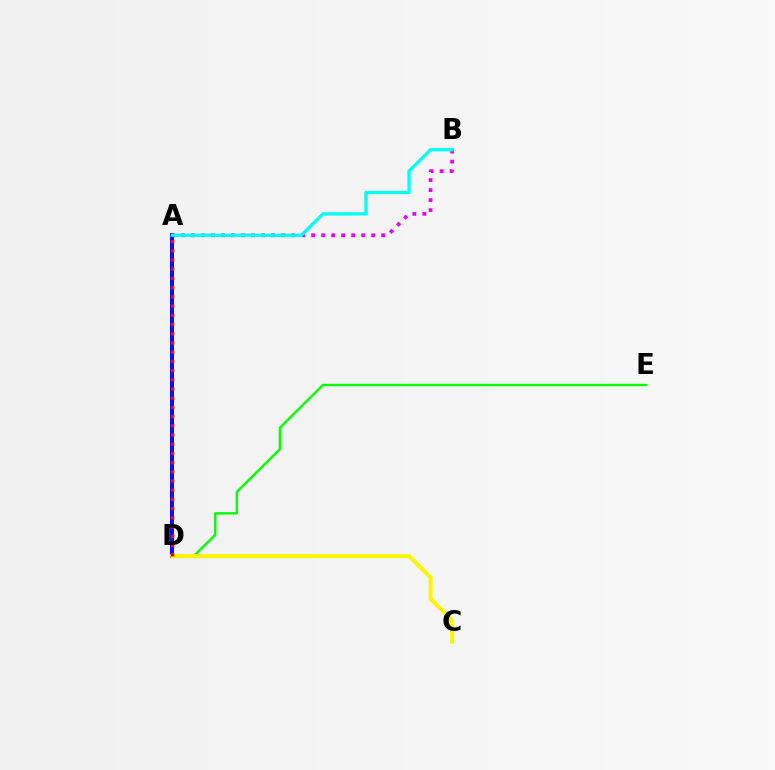{('D', 'E'): [{'color': '#08ff00', 'line_style': 'solid', 'thickness': 1.74}], ('A', 'D'): [{'color': '#0010ff', 'line_style': 'solid', 'thickness': 2.9}, {'color': '#ff0000', 'line_style': 'dotted', 'thickness': 2.5}], ('C', 'D'): [{'color': '#fcf500', 'line_style': 'solid', 'thickness': 2.88}], ('A', 'B'): [{'color': '#ee00ff', 'line_style': 'dotted', 'thickness': 2.72}, {'color': '#00fff6', 'line_style': 'solid', 'thickness': 2.37}]}